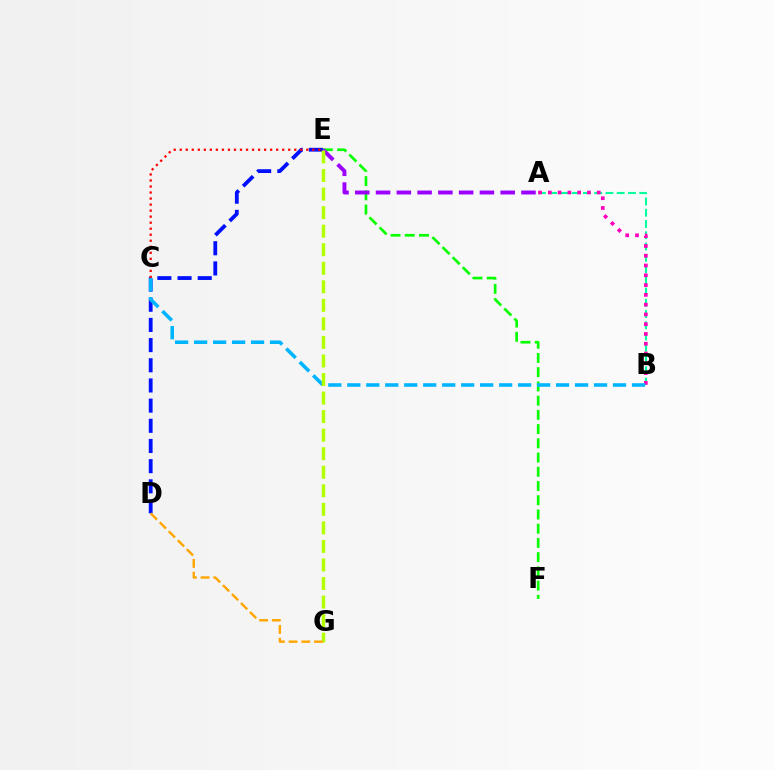{('A', 'B'): [{'color': '#00ff9d', 'line_style': 'dashed', 'thickness': 1.53}, {'color': '#ff00bd', 'line_style': 'dotted', 'thickness': 2.66}], ('E', 'F'): [{'color': '#08ff00', 'line_style': 'dashed', 'thickness': 1.93}], ('D', 'E'): [{'color': '#0010ff', 'line_style': 'dashed', 'thickness': 2.74}], ('B', 'C'): [{'color': '#00b5ff', 'line_style': 'dashed', 'thickness': 2.58}], ('C', 'E'): [{'color': '#ff0000', 'line_style': 'dotted', 'thickness': 1.64}], ('A', 'E'): [{'color': '#9b00ff', 'line_style': 'dashed', 'thickness': 2.82}], ('E', 'G'): [{'color': '#b3ff00', 'line_style': 'dashed', 'thickness': 2.52}], ('D', 'G'): [{'color': '#ffa500', 'line_style': 'dashed', 'thickness': 1.73}]}